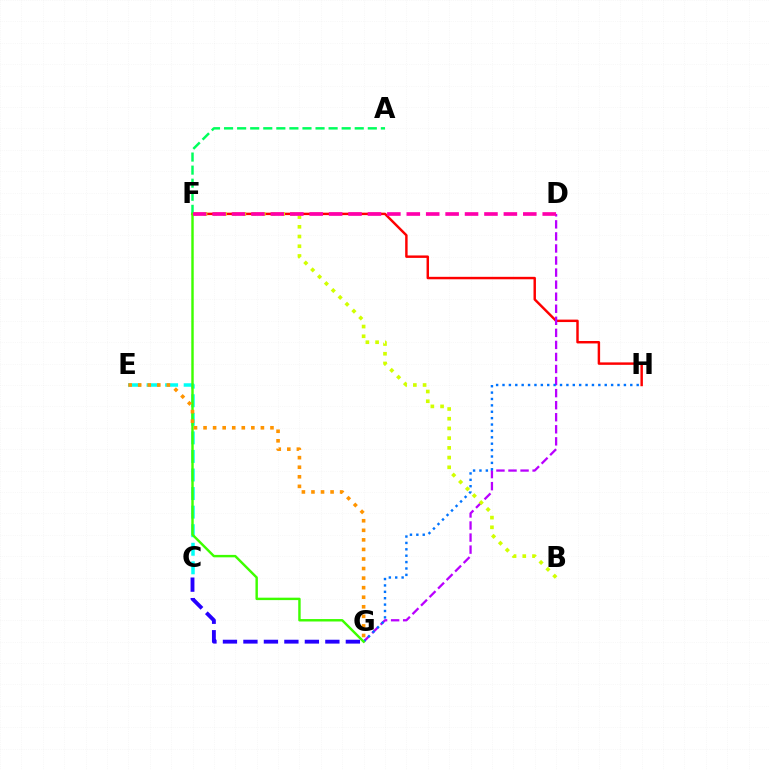{('F', 'H'): [{'color': '#ff0000', 'line_style': 'solid', 'thickness': 1.77}], ('D', 'G'): [{'color': '#b900ff', 'line_style': 'dashed', 'thickness': 1.64}], ('A', 'F'): [{'color': '#00ff5c', 'line_style': 'dashed', 'thickness': 1.78}], ('G', 'H'): [{'color': '#0074ff', 'line_style': 'dotted', 'thickness': 1.74}], ('C', 'G'): [{'color': '#2500ff', 'line_style': 'dashed', 'thickness': 2.78}], ('C', 'E'): [{'color': '#00fff6', 'line_style': 'dashed', 'thickness': 2.52}], ('F', 'G'): [{'color': '#3dff00', 'line_style': 'solid', 'thickness': 1.75}], ('B', 'F'): [{'color': '#d1ff00', 'line_style': 'dotted', 'thickness': 2.64}], ('E', 'G'): [{'color': '#ff9400', 'line_style': 'dotted', 'thickness': 2.6}], ('D', 'F'): [{'color': '#ff00ac', 'line_style': 'dashed', 'thickness': 2.64}]}